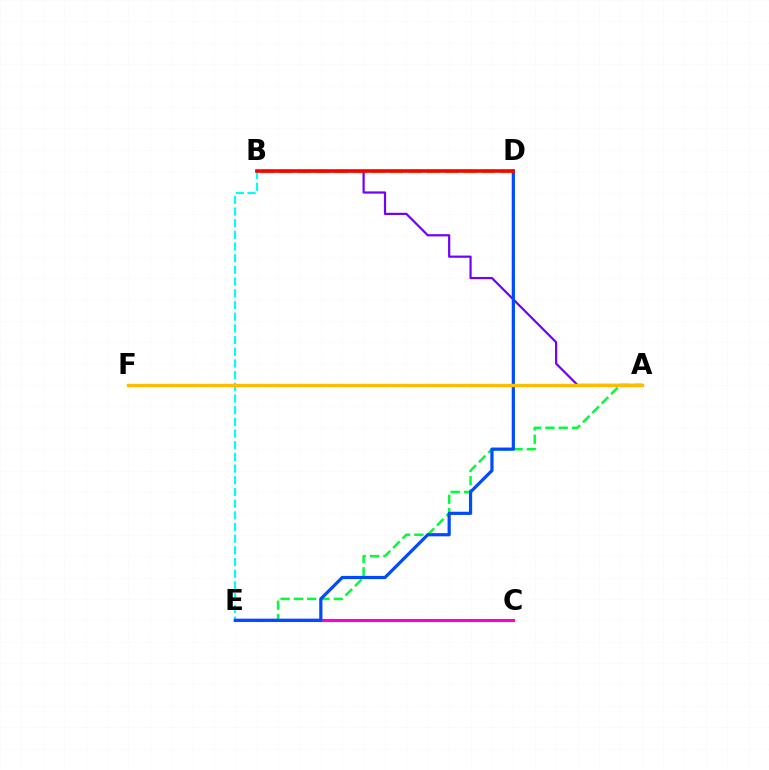{('B', 'D'): [{'color': '#84ff00', 'line_style': 'dashed', 'thickness': 2.5}, {'color': '#ff0000', 'line_style': 'solid', 'thickness': 2.6}], ('C', 'E'): [{'color': '#ff00cf', 'line_style': 'solid', 'thickness': 2.23}], ('A', 'E'): [{'color': '#00ff39', 'line_style': 'dashed', 'thickness': 1.81}], ('A', 'B'): [{'color': '#7200ff', 'line_style': 'solid', 'thickness': 1.59}], ('B', 'E'): [{'color': '#00fff6', 'line_style': 'dashed', 'thickness': 1.59}], ('D', 'E'): [{'color': '#004bff', 'line_style': 'solid', 'thickness': 2.31}], ('A', 'F'): [{'color': '#ffbd00', 'line_style': 'solid', 'thickness': 2.42}]}